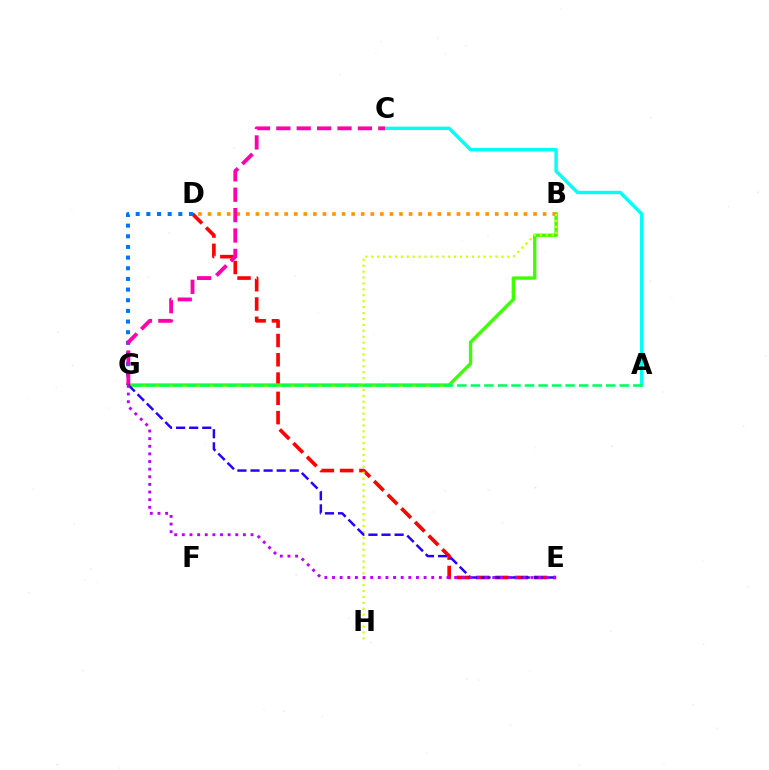{('D', 'E'): [{'color': '#ff0000', 'line_style': 'dashed', 'thickness': 2.62}], ('B', 'G'): [{'color': '#3dff00', 'line_style': 'solid', 'thickness': 2.41}], ('A', 'C'): [{'color': '#00fff6', 'line_style': 'solid', 'thickness': 2.44}], ('B', 'D'): [{'color': '#ff9400', 'line_style': 'dotted', 'thickness': 2.6}], ('D', 'G'): [{'color': '#0074ff', 'line_style': 'dotted', 'thickness': 2.9}], ('C', 'G'): [{'color': '#ff00ac', 'line_style': 'dashed', 'thickness': 2.77}], ('B', 'H'): [{'color': '#d1ff00', 'line_style': 'dotted', 'thickness': 1.61}], ('E', 'G'): [{'color': '#2500ff', 'line_style': 'dashed', 'thickness': 1.78}, {'color': '#b900ff', 'line_style': 'dotted', 'thickness': 2.07}], ('A', 'G'): [{'color': '#00ff5c', 'line_style': 'dashed', 'thickness': 1.84}]}